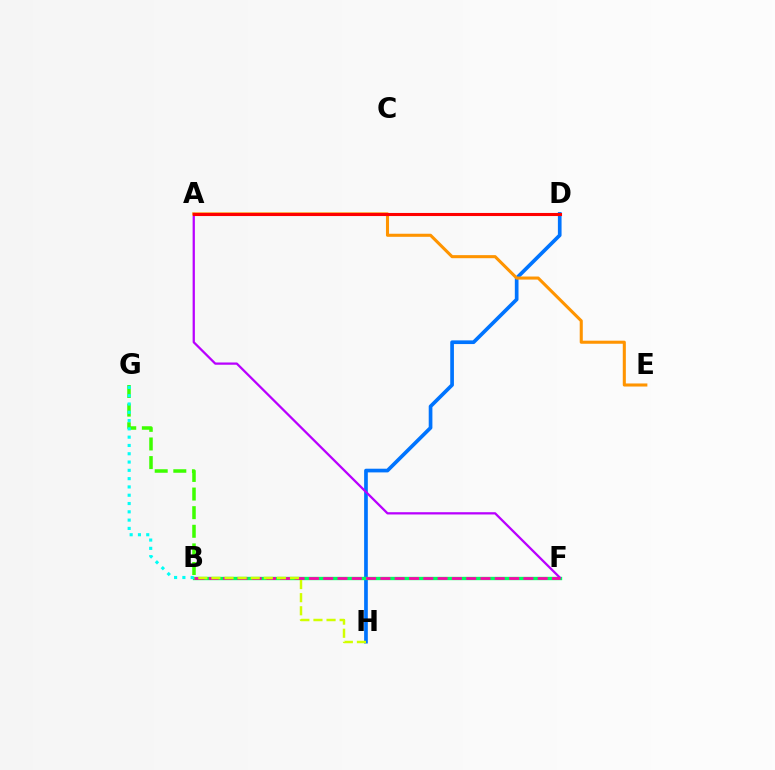{('B', 'G'): [{'color': '#3dff00', 'line_style': 'dashed', 'thickness': 2.53}, {'color': '#00fff6', 'line_style': 'dotted', 'thickness': 2.25}], ('D', 'H'): [{'color': '#0074ff', 'line_style': 'solid', 'thickness': 2.65}], ('B', 'F'): [{'color': '#00ff5c', 'line_style': 'solid', 'thickness': 2.41}, {'color': '#ff00ac', 'line_style': 'dashed', 'thickness': 1.94}], ('A', 'F'): [{'color': '#b900ff', 'line_style': 'solid', 'thickness': 1.63}], ('A', 'E'): [{'color': '#ff9400', 'line_style': 'solid', 'thickness': 2.21}], ('A', 'D'): [{'color': '#2500ff', 'line_style': 'solid', 'thickness': 2.05}, {'color': '#ff0000', 'line_style': 'solid', 'thickness': 2.22}], ('B', 'H'): [{'color': '#d1ff00', 'line_style': 'dashed', 'thickness': 1.78}]}